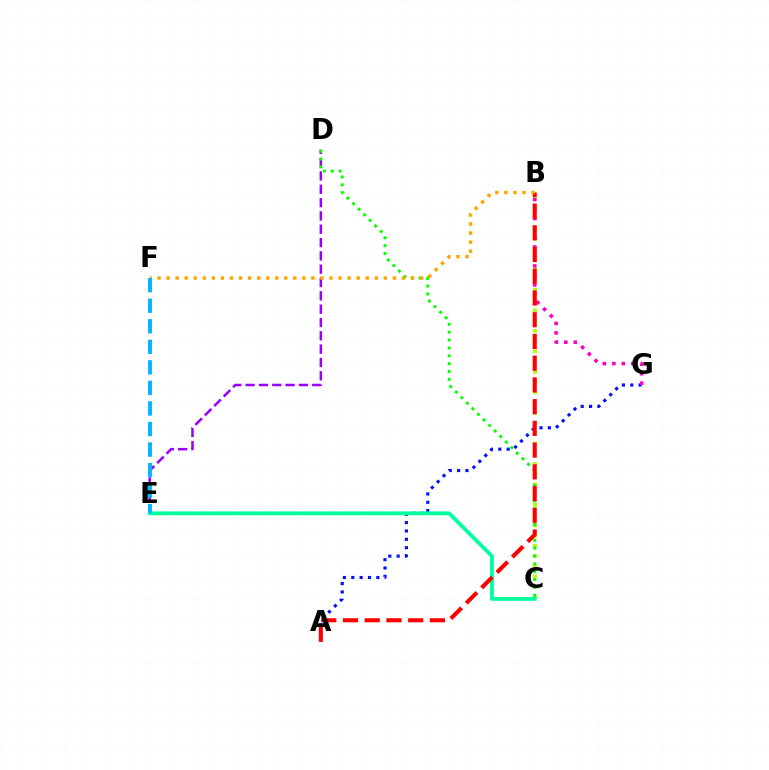{('B', 'C'): [{'color': '#b3ff00', 'line_style': 'dotted', 'thickness': 2.78}], ('A', 'G'): [{'color': '#0010ff', 'line_style': 'dotted', 'thickness': 2.27}], ('D', 'E'): [{'color': '#9b00ff', 'line_style': 'dashed', 'thickness': 1.81}], ('C', 'E'): [{'color': '#00ff9d', 'line_style': 'solid', 'thickness': 2.76}], ('B', 'G'): [{'color': '#ff00bd', 'line_style': 'dotted', 'thickness': 2.58}], ('C', 'D'): [{'color': '#08ff00', 'line_style': 'dotted', 'thickness': 2.13}], ('A', 'B'): [{'color': '#ff0000', 'line_style': 'dashed', 'thickness': 2.95}], ('B', 'F'): [{'color': '#ffa500', 'line_style': 'dotted', 'thickness': 2.46}], ('E', 'F'): [{'color': '#00b5ff', 'line_style': 'dashed', 'thickness': 2.79}]}